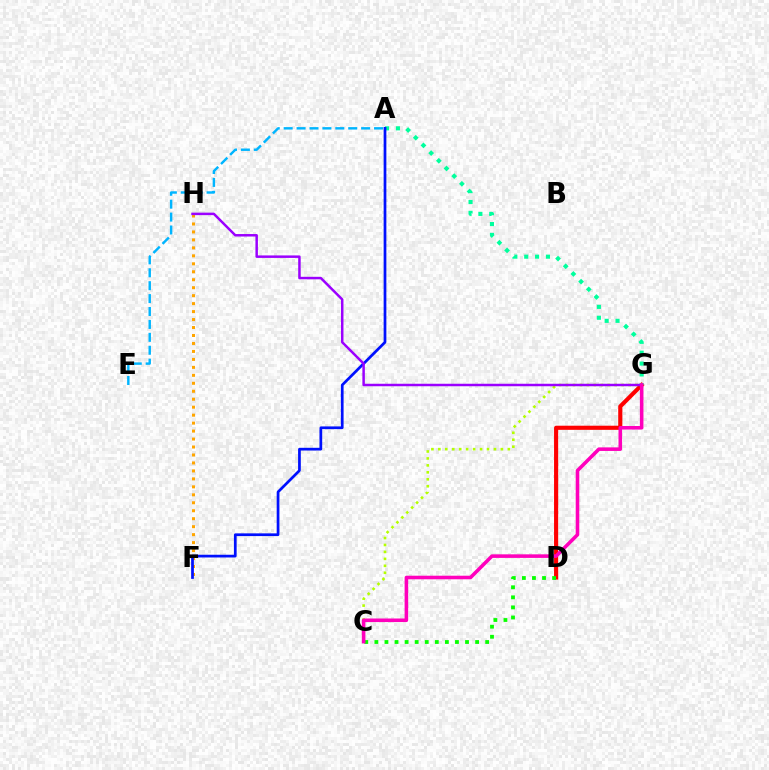{('C', 'G'): [{'color': '#b3ff00', 'line_style': 'dotted', 'thickness': 1.89}, {'color': '#ff00bd', 'line_style': 'solid', 'thickness': 2.57}], ('D', 'G'): [{'color': '#ff0000', 'line_style': 'solid', 'thickness': 2.97}], ('A', 'G'): [{'color': '#00ff9d', 'line_style': 'dotted', 'thickness': 2.95}], ('F', 'H'): [{'color': '#ffa500', 'line_style': 'dotted', 'thickness': 2.16}], ('C', 'D'): [{'color': '#08ff00', 'line_style': 'dotted', 'thickness': 2.74}], ('A', 'E'): [{'color': '#00b5ff', 'line_style': 'dashed', 'thickness': 1.75}], ('A', 'F'): [{'color': '#0010ff', 'line_style': 'solid', 'thickness': 1.96}], ('G', 'H'): [{'color': '#9b00ff', 'line_style': 'solid', 'thickness': 1.79}]}